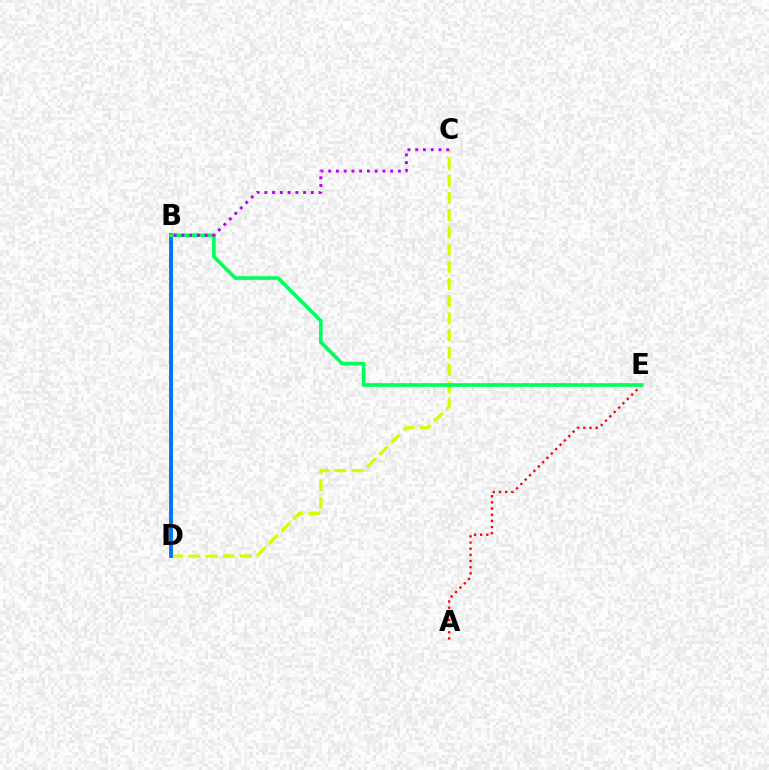{('A', 'E'): [{'color': '#ff0000', 'line_style': 'dotted', 'thickness': 1.67}], ('C', 'D'): [{'color': '#d1ff00', 'line_style': 'dashed', 'thickness': 2.34}], ('B', 'D'): [{'color': '#0074ff', 'line_style': 'solid', 'thickness': 2.81}], ('B', 'E'): [{'color': '#00ff5c', 'line_style': 'solid', 'thickness': 2.64}], ('B', 'C'): [{'color': '#b900ff', 'line_style': 'dotted', 'thickness': 2.1}]}